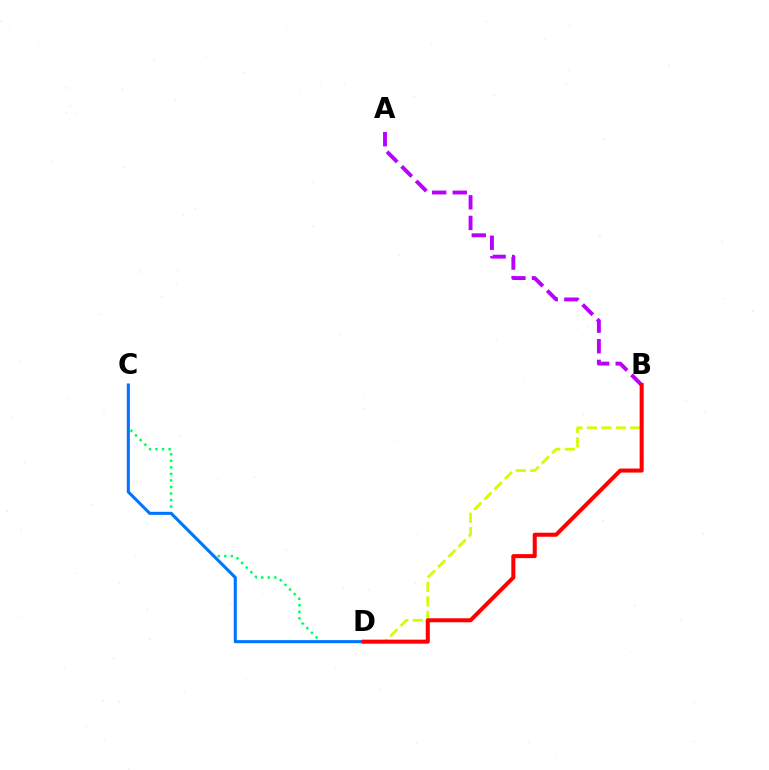{('B', 'D'): [{'color': '#d1ff00', 'line_style': 'dashed', 'thickness': 1.97}, {'color': '#ff0000', 'line_style': 'solid', 'thickness': 2.9}], ('C', 'D'): [{'color': '#00ff5c', 'line_style': 'dotted', 'thickness': 1.78}, {'color': '#0074ff', 'line_style': 'solid', 'thickness': 2.2}], ('A', 'B'): [{'color': '#b900ff', 'line_style': 'dashed', 'thickness': 2.8}]}